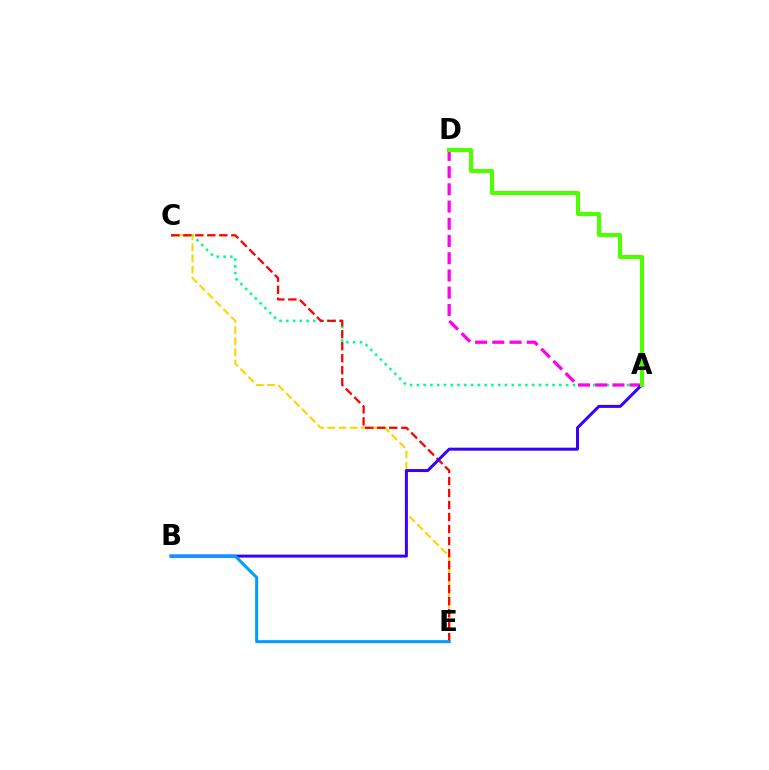{('A', 'C'): [{'color': '#00ff86', 'line_style': 'dotted', 'thickness': 1.84}], ('A', 'D'): [{'color': '#ff00ed', 'line_style': 'dashed', 'thickness': 2.34}, {'color': '#4fff00', 'line_style': 'solid', 'thickness': 2.97}], ('C', 'E'): [{'color': '#ffd500', 'line_style': 'dashed', 'thickness': 1.52}, {'color': '#ff0000', 'line_style': 'dashed', 'thickness': 1.63}], ('A', 'B'): [{'color': '#3700ff', 'line_style': 'solid', 'thickness': 2.15}], ('B', 'E'): [{'color': '#009eff', 'line_style': 'solid', 'thickness': 2.18}]}